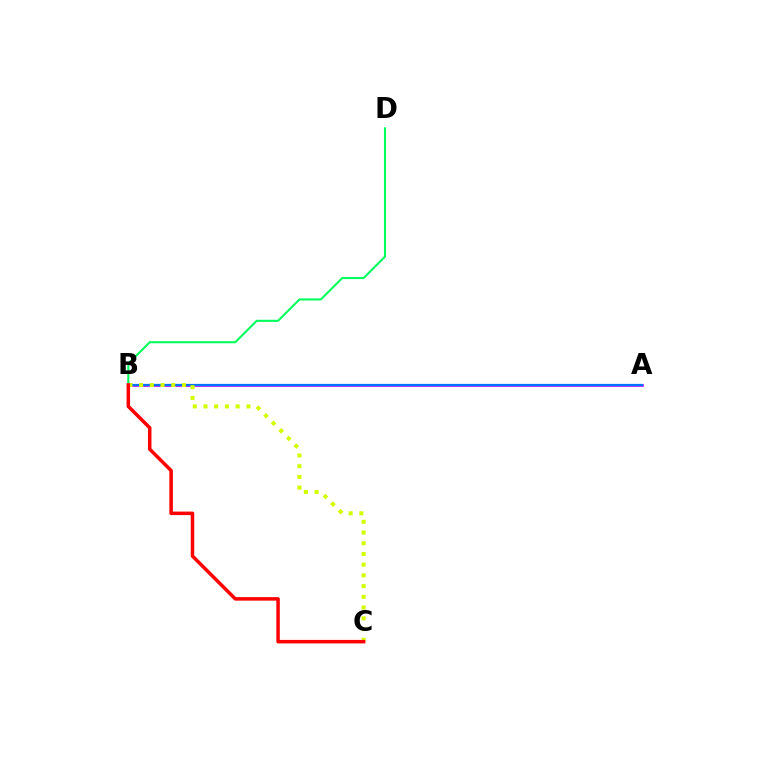{('B', 'D'): [{'color': '#00ff5c', 'line_style': 'solid', 'thickness': 1.5}], ('A', 'B'): [{'color': '#b900ff', 'line_style': 'solid', 'thickness': 1.88}, {'color': '#0074ff', 'line_style': 'solid', 'thickness': 1.6}], ('B', 'C'): [{'color': '#d1ff00', 'line_style': 'dotted', 'thickness': 2.91}, {'color': '#ff0000', 'line_style': 'solid', 'thickness': 2.52}]}